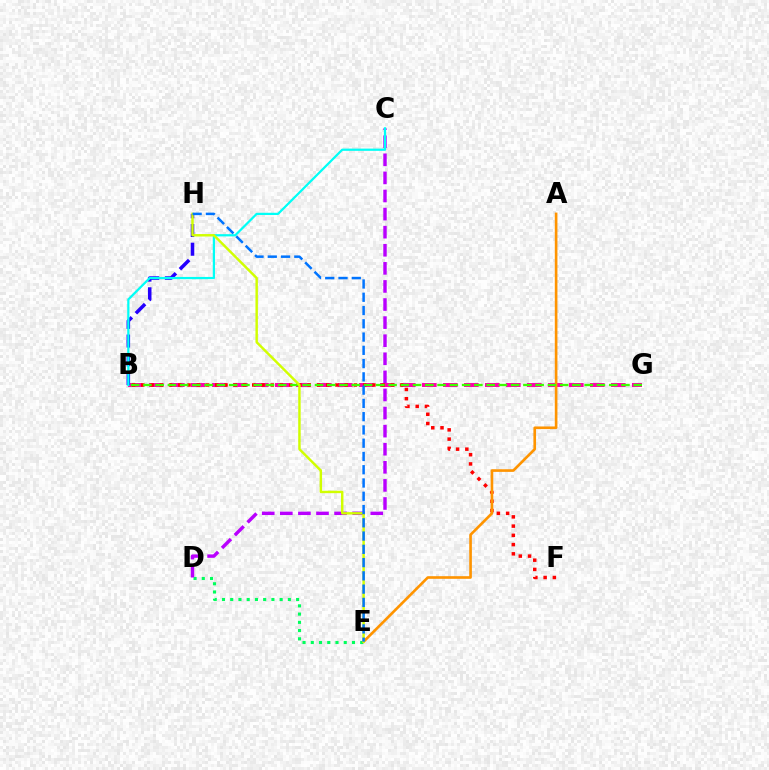{('D', 'E'): [{'color': '#00ff5c', 'line_style': 'dotted', 'thickness': 2.24}], ('B', 'G'): [{'color': '#ff00ac', 'line_style': 'dashed', 'thickness': 2.85}, {'color': '#3dff00', 'line_style': 'dashed', 'thickness': 1.67}], ('C', 'D'): [{'color': '#b900ff', 'line_style': 'dashed', 'thickness': 2.46}], ('B', 'F'): [{'color': '#ff0000', 'line_style': 'dotted', 'thickness': 2.51}], ('B', 'H'): [{'color': '#2500ff', 'line_style': 'dashed', 'thickness': 2.54}], ('B', 'C'): [{'color': '#00fff6', 'line_style': 'solid', 'thickness': 1.61}], ('A', 'E'): [{'color': '#ff9400', 'line_style': 'solid', 'thickness': 1.9}], ('E', 'H'): [{'color': '#d1ff00', 'line_style': 'solid', 'thickness': 1.76}, {'color': '#0074ff', 'line_style': 'dashed', 'thickness': 1.8}]}